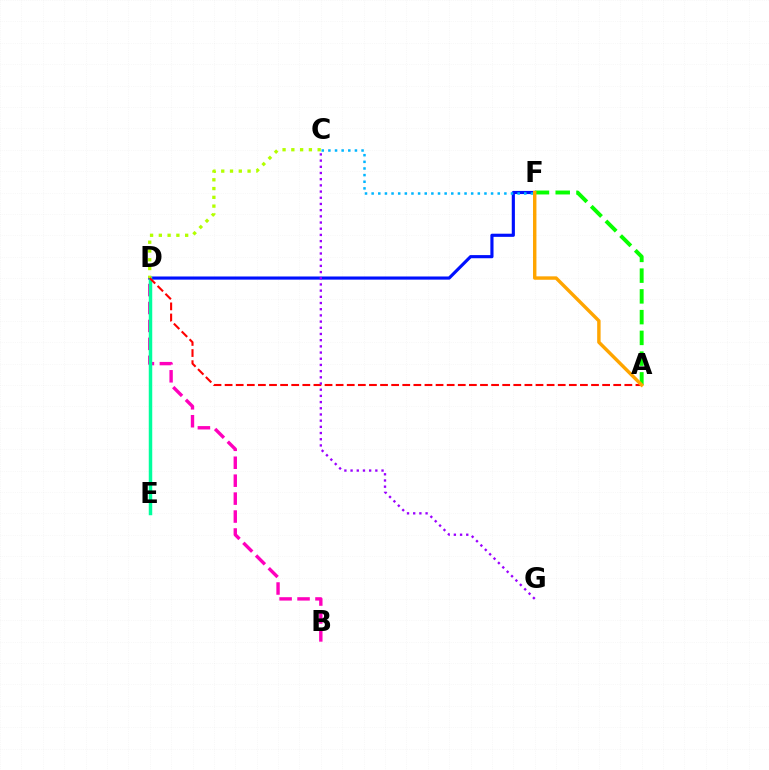{('D', 'F'): [{'color': '#0010ff', 'line_style': 'solid', 'thickness': 2.26}], ('B', 'D'): [{'color': '#ff00bd', 'line_style': 'dashed', 'thickness': 2.44}], ('D', 'E'): [{'color': '#00ff9d', 'line_style': 'solid', 'thickness': 2.51}], ('C', 'F'): [{'color': '#00b5ff', 'line_style': 'dotted', 'thickness': 1.8}], ('A', 'F'): [{'color': '#08ff00', 'line_style': 'dashed', 'thickness': 2.82}, {'color': '#ffa500', 'line_style': 'solid', 'thickness': 2.46}], ('C', 'D'): [{'color': '#b3ff00', 'line_style': 'dotted', 'thickness': 2.38}], ('A', 'D'): [{'color': '#ff0000', 'line_style': 'dashed', 'thickness': 1.51}], ('C', 'G'): [{'color': '#9b00ff', 'line_style': 'dotted', 'thickness': 1.68}]}